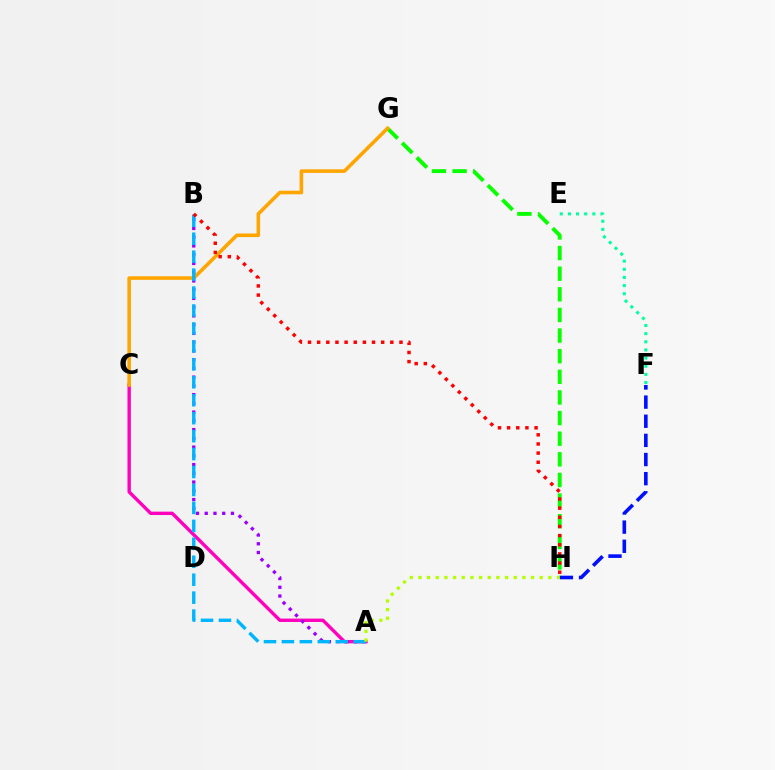{('G', 'H'): [{'color': '#08ff00', 'line_style': 'dashed', 'thickness': 2.8}], ('A', 'C'): [{'color': '#ff00bd', 'line_style': 'solid', 'thickness': 2.43}], ('F', 'H'): [{'color': '#0010ff', 'line_style': 'dashed', 'thickness': 2.6}], ('A', 'B'): [{'color': '#9b00ff', 'line_style': 'dotted', 'thickness': 2.38}, {'color': '#00b5ff', 'line_style': 'dashed', 'thickness': 2.44}], ('C', 'G'): [{'color': '#ffa500', 'line_style': 'solid', 'thickness': 2.58}], ('B', 'H'): [{'color': '#ff0000', 'line_style': 'dotted', 'thickness': 2.49}], ('E', 'F'): [{'color': '#00ff9d', 'line_style': 'dotted', 'thickness': 2.21}], ('A', 'H'): [{'color': '#b3ff00', 'line_style': 'dotted', 'thickness': 2.35}]}